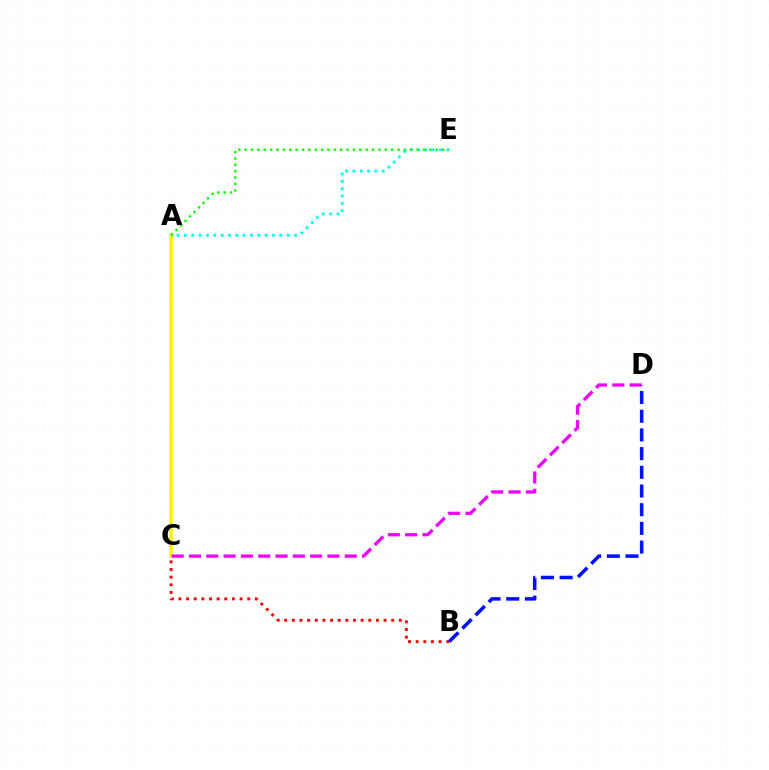{('A', 'C'): [{'color': '#fcf500', 'line_style': 'solid', 'thickness': 2.62}], ('B', 'C'): [{'color': '#ff0000', 'line_style': 'dotted', 'thickness': 2.08}], ('C', 'D'): [{'color': '#ee00ff', 'line_style': 'dashed', 'thickness': 2.35}], ('A', 'E'): [{'color': '#00fff6', 'line_style': 'dotted', 'thickness': 1.99}, {'color': '#08ff00', 'line_style': 'dotted', 'thickness': 1.73}], ('B', 'D'): [{'color': '#0010ff', 'line_style': 'dashed', 'thickness': 2.54}]}